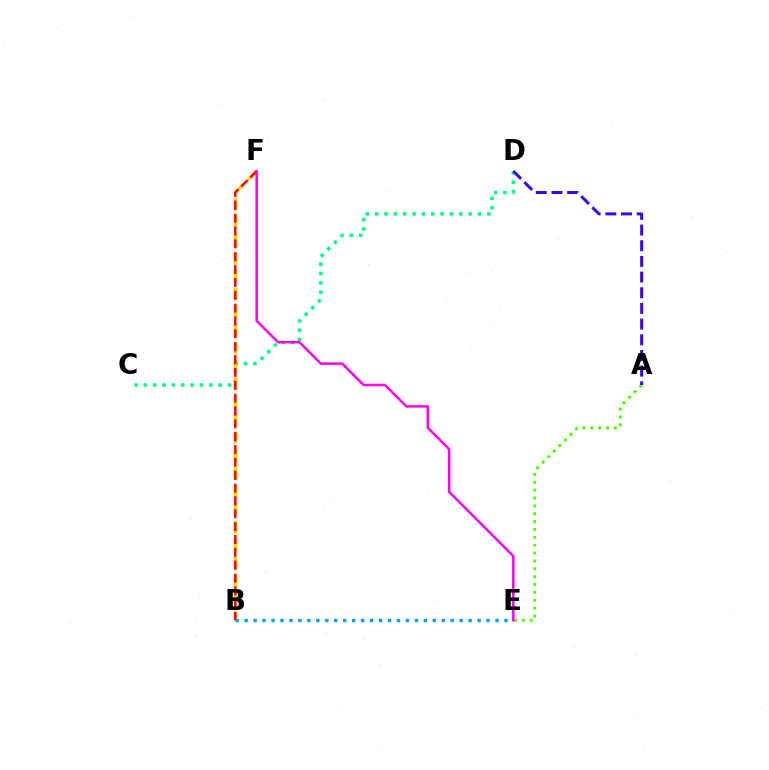{('C', 'D'): [{'color': '#00ff86', 'line_style': 'dotted', 'thickness': 2.54}], ('B', 'F'): [{'color': '#ffd500', 'line_style': 'dashed', 'thickness': 2.44}, {'color': '#ff0000', 'line_style': 'dashed', 'thickness': 1.75}], ('A', 'E'): [{'color': '#4fff00', 'line_style': 'dotted', 'thickness': 2.14}], ('A', 'D'): [{'color': '#3700ff', 'line_style': 'dashed', 'thickness': 2.13}], ('B', 'E'): [{'color': '#009eff', 'line_style': 'dotted', 'thickness': 2.43}], ('E', 'F'): [{'color': '#ff00ed', 'line_style': 'solid', 'thickness': 1.79}]}